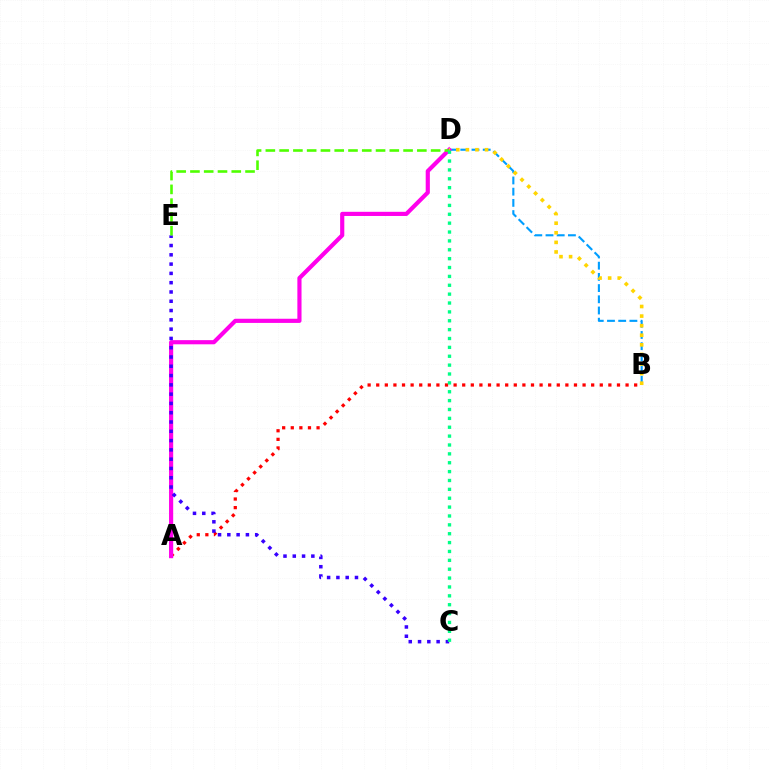{('B', 'D'): [{'color': '#009eff', 'line_style': 'dashed', 'thickness': 1.52}, {'color': '#ffd500', 'line_style': 'dotted', 'thickness': 2.6}], ('A', 'B'): [{'color': '#ff0000', 'line_style': 'dotted', 'thickness': 2.34}], ('A', 'D'): [{'color': '#ff00ed', 'line_style': 'solid', 'thickness': 2.99}], ('C', 'E'): [{'color': '#3700ff', 'line_style': 'dotted', 'thickness': 2.52}], ('D', 'E'): [{'color': '#4fff00', 'line_style': 'dashed', 'thickness': 1.87}], ('C', 'D'): [{'color': '#00ff86', 'line_style': 'dotted', 'thickness': 2.41}]}